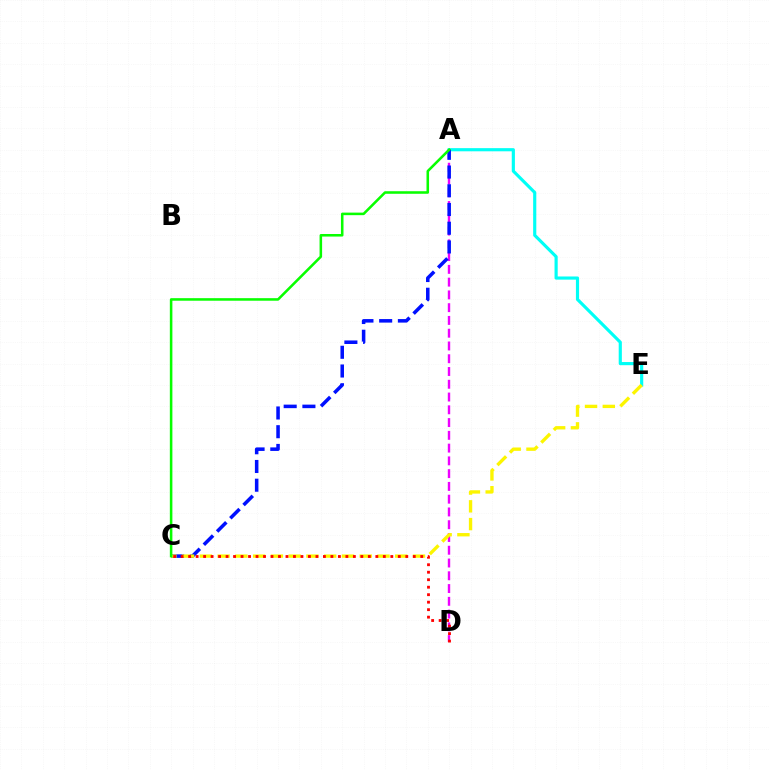{('A', 'D'): [{'color': '#ee00ff', 'line_style': 'dashed', 'thickness': 1.73}], ('A', 'E'): [{'color': '#00fff6', 'line_style': 'solid', 'thickness': 2.27}], ('A', 'C'): [{'color': '#0010ff', 'line_style': 'dashed', 'thickness': 2.54}, {'color': '#08ff00', 'line_style': 'solid', 'thickness': 1.84}], ('C', 'E'): [{'color': '#fcf500', 'line_style': 'dashed', 'thickness': 2.41}], ('C', 'D'): [{'color': '#ff0000', 'line_style': 'dotted', 'thickness': 2.03}]}